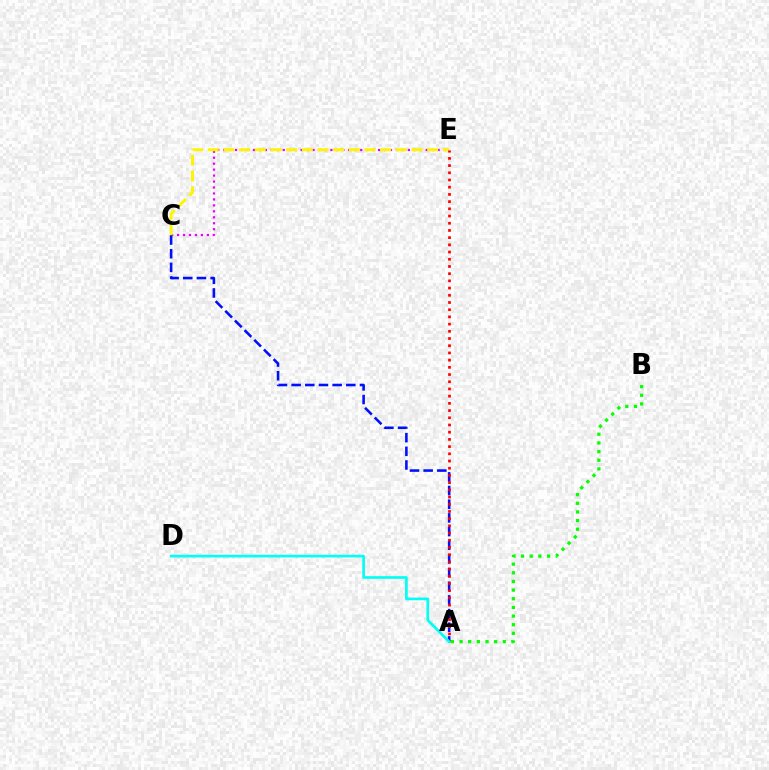{('C', 'E'): [{'color': '#ee00ff', 'line_style': 'dotted', 'thickness': 1.62}, {'color': '#fcf500', 'line_style': 'dashed', 'thickness': 2.13}], ('A', 'C'): [{'color': '#0010ff', 'line_style': 'dashed', 'thickness': 1.86}], ('A', 'E'): [{'color': '#ff0000', 'line_style': 'dotted', 'thickness': 1.96}], ('A', 'B'): [{'color': '#08ff00', 'line_style': 'dotted', 'thickness': 2.35}], ('A', 'D'): [{'color': '#00fff6', 'line_style': 'solid', 'thickness': 1.92}]}